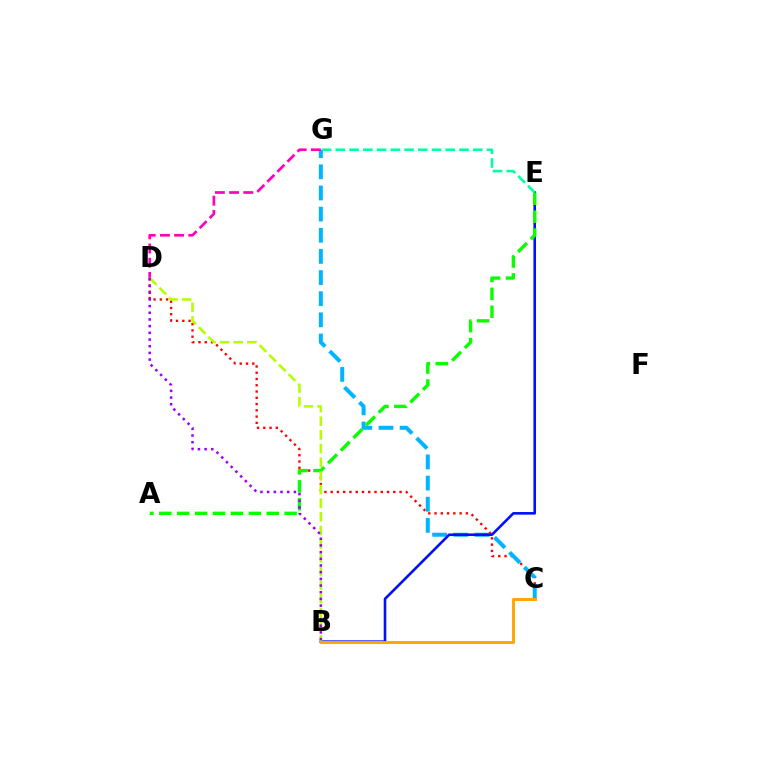{('C', 'D'): [{'color': '#ff0000', 'line_style': 'dotted', 'thickness': 1.7}], ('C', 'G'): [{'color': '#00b5ff', 'line_style': 'dashed', 'thickness': 2.87}], ('B', 'E'): [{'color': '#0010ff', 'line_style': 'solid', 'thickness': 1.88}], ('D', 'G'): [{'color': '#ff00bd', 'line_style': 'dashed', 'thickness': 1.93}], ('A', 'E'): [{'color': '#08ff00', 'line_style': 'dashed', 'thickness': 2.43}], ('B', 'D'): [{'color': '#b3ff00', 'line_style': 'dashed', 'thickness': 1.85}, {'color': '#9b00ff', 'line_style': 'dotted', 'thickness': 1.82}], ('E', 'G'): [{'color': '#00ff9d', 'line_style': 'dashed', 'thickness': 1.87}], ('B', 'C'): [{'color': '#ffa500', 'line_style': 'solid', 'thickness': 2.11}]}